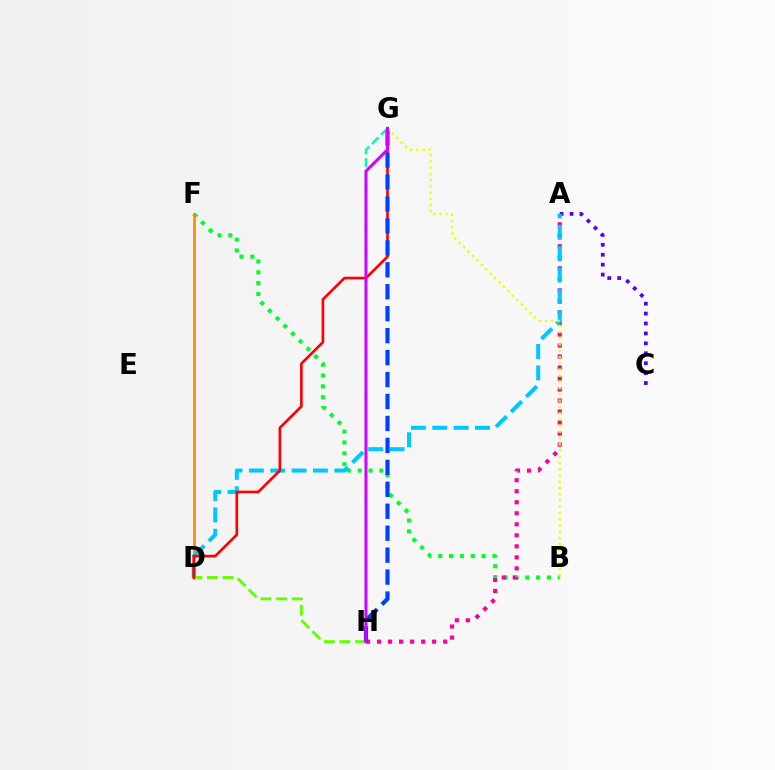{('B', 'F'): [{'color': '#00ff27', 'line_style': 'dotted', 'thickness': 2.95}], ('D', 'F'): [{'color': '#ff8800', 'line_style': 'solid', 'thickness': 1.88}], ('A', 'H'): [{'color': '#ff00a0', 'line_style': 'dotted', 'thickness': 2.99}], ('A', 'C'): [{'color': '#4f00ff', 'line_style': 'dotted', 'thickness': 2.7}], ('D', 'H'): [{'color': '#66ff00', 'line_style': 'dashed', 'thickness': 2.12}], ('A', 'D'): [{'color': '#00c7ff', 'line_style': 'dashed', 'thickness': 2.9}], ('G', 'H'): [{'color': '#00ffaf', 'line_style': 'dashed', 'thickness': 1.76}, {'color': '#003fff', 'line_style': 'dashed', 'thickness': 2.98}, {'color': '#d600ff', 'line_style': 'solid', 'thickness': 2.15}], ('D', 'G'): [{'color': '#ff0000', 'line_style': 'solid', 'thickness': 1.91}], ('B', 'G'): [{'color': '#eeff00', 'line_style': 'dotted', 'thickness': 1.69}]}